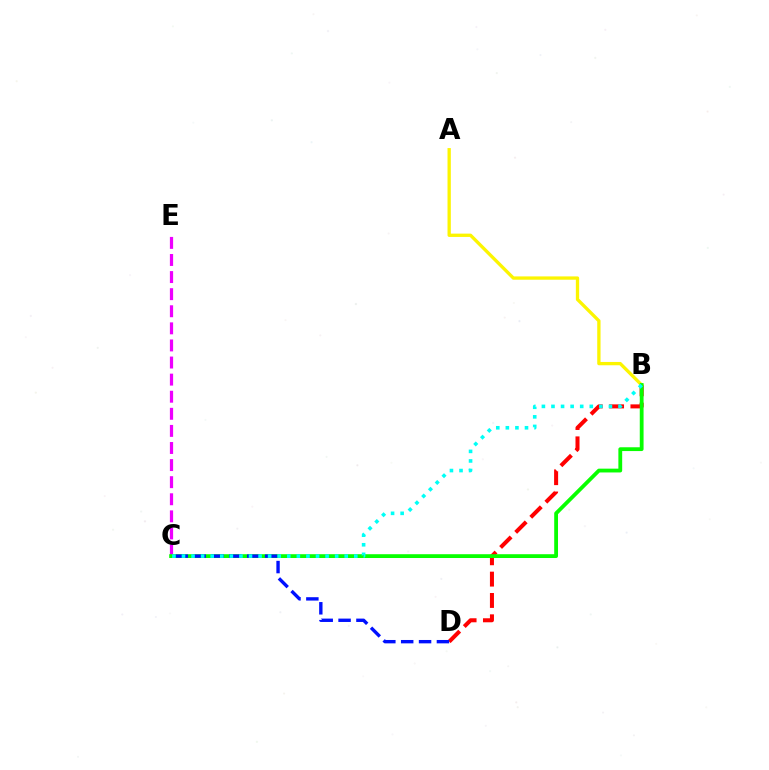{('C', 'E'): [{'color': '#ee00ff', 'line_style': 'dashed', 'thickness': 2.32}], ('B', 'D'): [{'color': '#ff0000', 'line_style': 'dashed', 'thickness': 2.9}], ('A', 'B'): [{'color': '#fcf500', 'line_style': 'solid', 'thickness': 2.38}], ('B', 'C'): [{'color': '#08ff00', 'line_style': 'solid', 'thickness': 2.74}, {'color': '#00fff6', 'line_style': 'dotted', 'thickness': 2.6}], ('C', 'D'): [{'color': '#0010ff', 'line_style': 'dashed', 'thickness': 2.43}]}